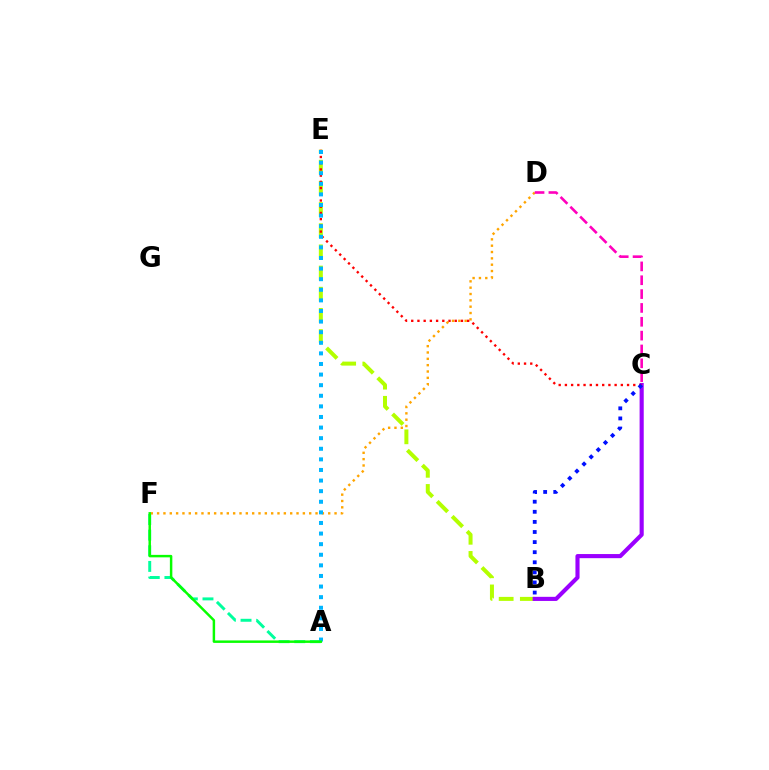{('A', 'F'): [{'color': '#00ff9d', 'line_style': 'dashed', 'thickness': 2.12}, {'color': '#08ff00', 'line_style': 'solid', 'thickness': 1.77}], ('D', 'F'): [{'color': '#ffa500', 'line_style': 'dotted', 'thickness': 1.72}], ('B', 'E'): [{'color': '#b3ff00', 'line_style': 'dashed', 'thickness': 2.88}], ('B', 'C'): [{'color': '#9b00ff', 'line_style': 'solid', 'thickness': 2.97}, {'color': '#0010ff', 'line_style': 'dotted', 'thickness': 2.74}], ('C', 'E'): [{'color': '#ff0000', 'line_style': 'dotted', 'thickness': 1.69}], ('A', 'E'): [{'color': '#00b5ff', 'line_style': 'dotted', 'thickness': 2.88}], ('C', 'D'): [{'color': '#ff00bd', 'line_style': 'dashed', 'thickness': 1.88}]}